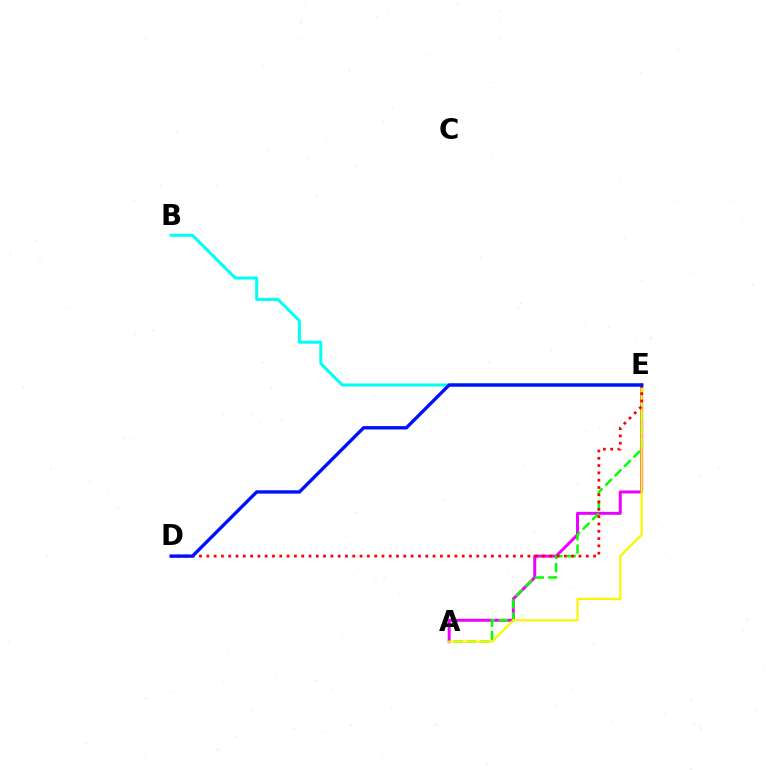{('B', 'E'): [{'color': '#00fff6', 'line_style': 'solid', 'thickness': 2.16}], ('A', 'E'): [{'color': '#ee00ff', 'line_style': 'solid', 'thickness': 2.14}, {'color': '#08ff00', 'line_style': 'dashed', 'thickness': 1.81}, {'color': '#fcf500', 'line_style': 'solid', 'thickness': 1.6}], ('D', 'E'): [{'color': '#ff0000', 'line_style': 'dotted', 'thickness': 1.98}, {'color': '#0010ff', 'line_style': 'solid', 'thickness': 2.42}]}